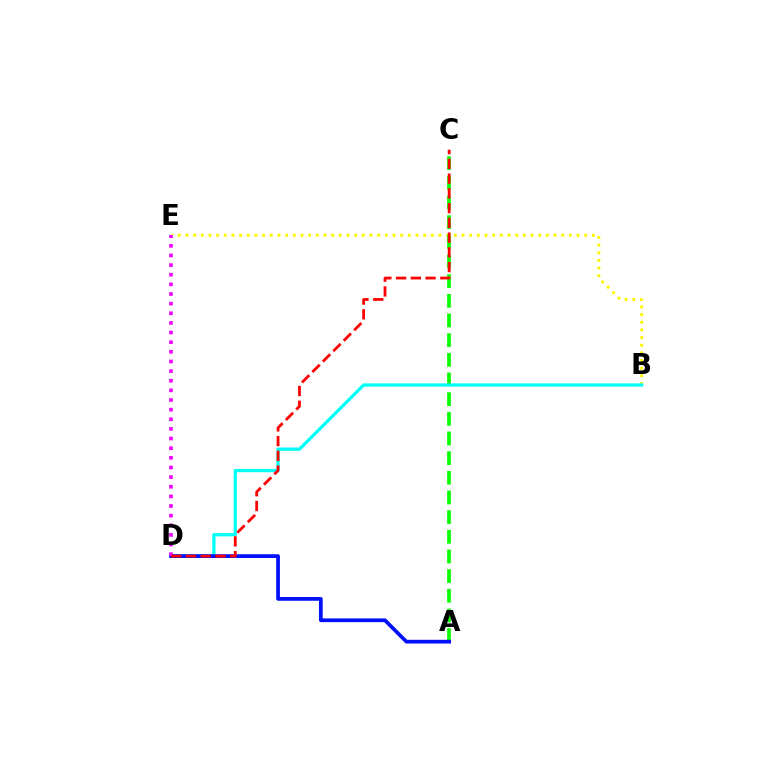{('B', 'E'): [{'color': '#fcf500', 'line_style': 'dotted', 'thickness': 2.08}], ('A', 'C'): [{'color': '#08ff00', 'line_style': 'dashed', 'thickness': 2.67}], ('B', 'D'): [{'color': '#00fff6', 'line_style': 'solid', 'thickness': 2.35}], ('A', 'D'): [{'color': '#0010ff', 'line_style': 'solid', 'thickness': 2.69}], ('D', 'E'): [{'color': '#ee00ff', 'line_style': 'dotted', 'thickness': 2.62}], ('C', 'D'): [{'color': '#ff0000', 'line_style': 'dashed', 'thickness': 2.0}]}